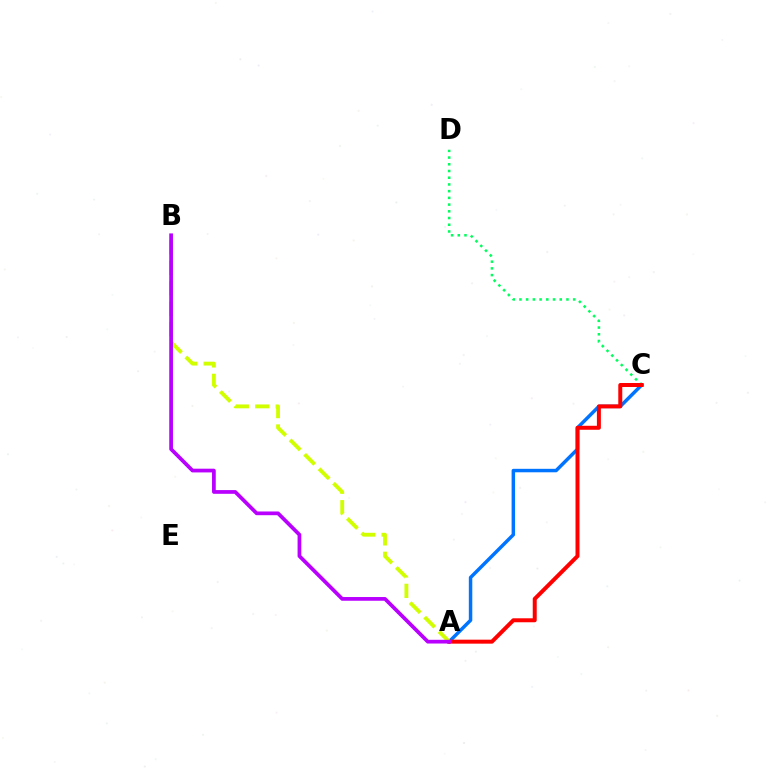{('C', 'D'): [{'color': '#00ff5c', 'line_style': 'dotted', 'thickness': 1.83}], ('A', 'C'): [{'color': '#0074ff', 'line_style': 'solid', 'thickness': 2.5}, {'color': '#ff0000', 'line_style': 'solid', 'thickness': 2.87}], ('A', 'B'): [{'color': '#d1ff00', 'line_style': 'dashed', 'thickness': 2.78}, {'color': '#b900ff', 'line_style': 'solid', 'thickness': 2.68}]}